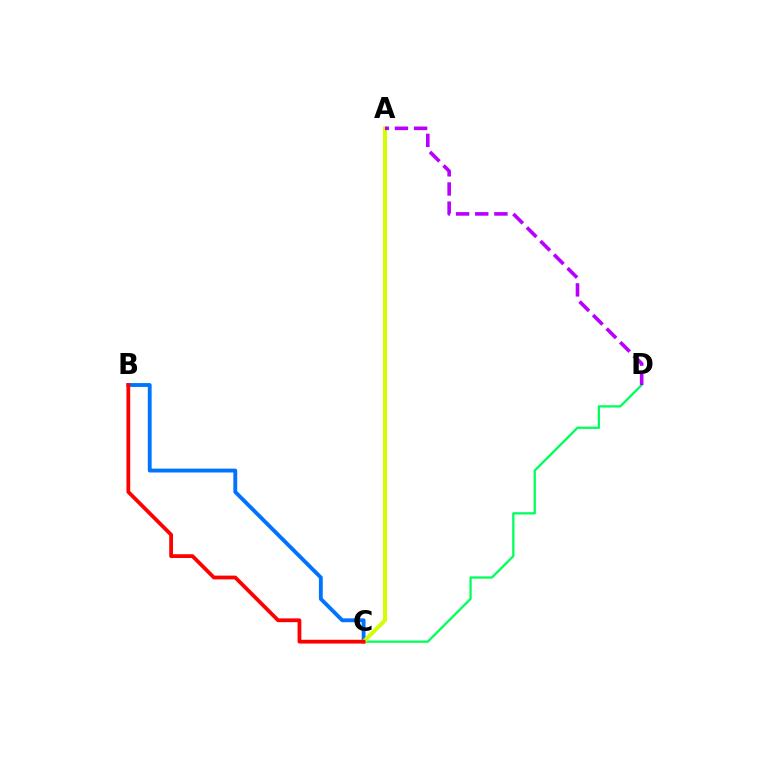{('B', 'C'): [{'color': '#0074ff', 'line_style': 'solid', 'thickness': 2.78}, {'color': '#ff0000', 'line_style': 'solid', 'thickness': 2.72}], ('C', 'D'): [{'color': '#00ff5c', 'line_style': 'solid', 'thickness': 1.65}], ('A', 'C'): [{'color': '#d1ff00', 'line_style': 'solid', 'thickness': 2.87}], ('A', 'D'): [{'color': '#b900ff', 'line_style': 'dashed', 'thickness': 2.6}]}